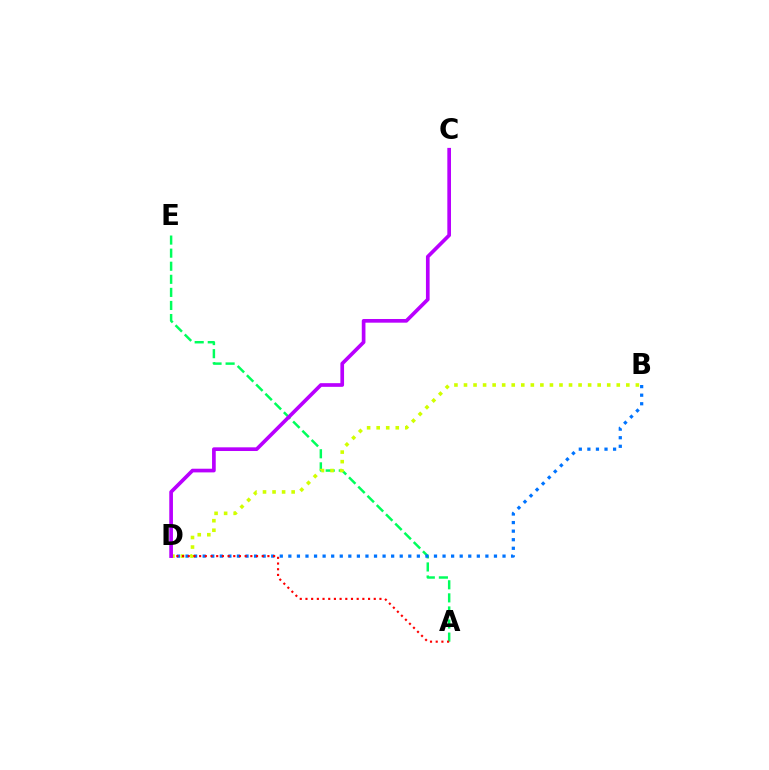{('A', 'E'): [{'color': '#00ff5c', 'line_style': 'dashed', 'thickness': 1.78}], ('B', 'D'): [{'color': '#d1ff00', 'line_style': 'dotted', 'thickness': 2.59}, {'color': '#0074ff', 'line_style': 'dotted', 'thickness': 2.33}], ('A', 'D'): [{'color': '#ff0000', 'line_style': 'dotted', 'thickness': 1.55}], ('C', 'D'): [{'color': '#b900ff', 'line_style': 'solid', 'thickness': 2.65}]}